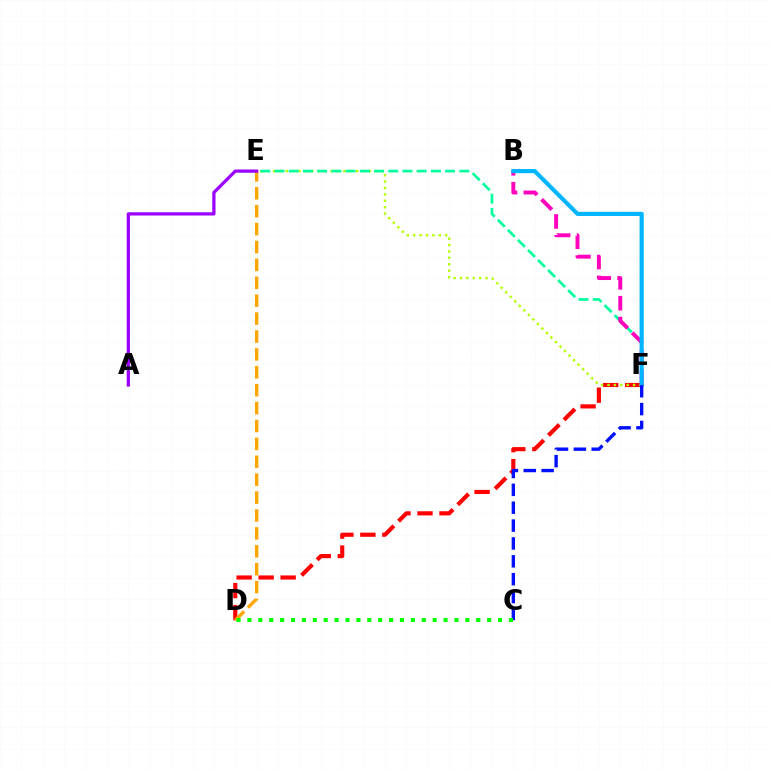{('D', 'F'): [{'color': '#ff0000', 'line_style': 'dashed', 'thickness': 2.99}], ('D', 'E'): [{'color': '#ffa500', 'line_style': 'dashed', 'thickness': 2.43}], ('E', 'F'): [{'color': '#b3ff00', 'line_style': 'dotted', 'thickness': 1.74}, {'color': '#00ff9d', 'line_style': 'dashed', 'thickness': 1.93}], ('B', 'F'): [{'color': '#ff00bd', 'line_style': 'dashed', 'thickness': 2.83}, {'color': '#00b5ff', 'line_style': 'solid', 'thickness': 2.99}], ('A', 'E'): [{'color': '#9b00ff', 'line_style': 'solid', 'thickness': 2.33}], ('C', 'F'): [{'color': '#0010ff', 'line_style': 'dashed', 'thickness': 2.43}], ('C', 'D'): [{'color': '#08ff00', 'line_style': 'dotted', 'thickness': 2.96}]}